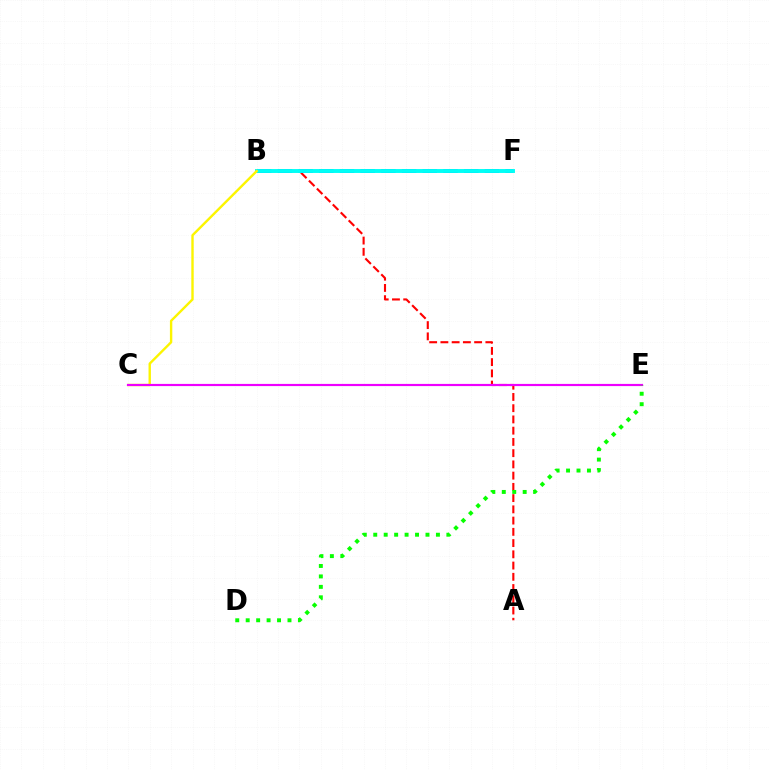{('A', 'B'): [{'color': '#ff0000', 'line_style': 'dashed', 'thickness': 1.53}], ('B', 'F'): [{'color': '#0010ff', 'line_style': 'dashed', 'thickness': 2.81}, {'color': '#00fff6', 'line_style': 'solid', 'thickness': 2.82}], ('B', 'C'): [{'color': '#fcf500', 'line_style': 'solid', 'thickness': 1.72}], ('C', 'E'): [{'color': '#ee00ff', 'line_style': 'solid', 'thickness': 1.57}], ('D', 'E'): [{'color': '#08ff00', 'line_style': 'dotted', 'thickness': 2.84}]}